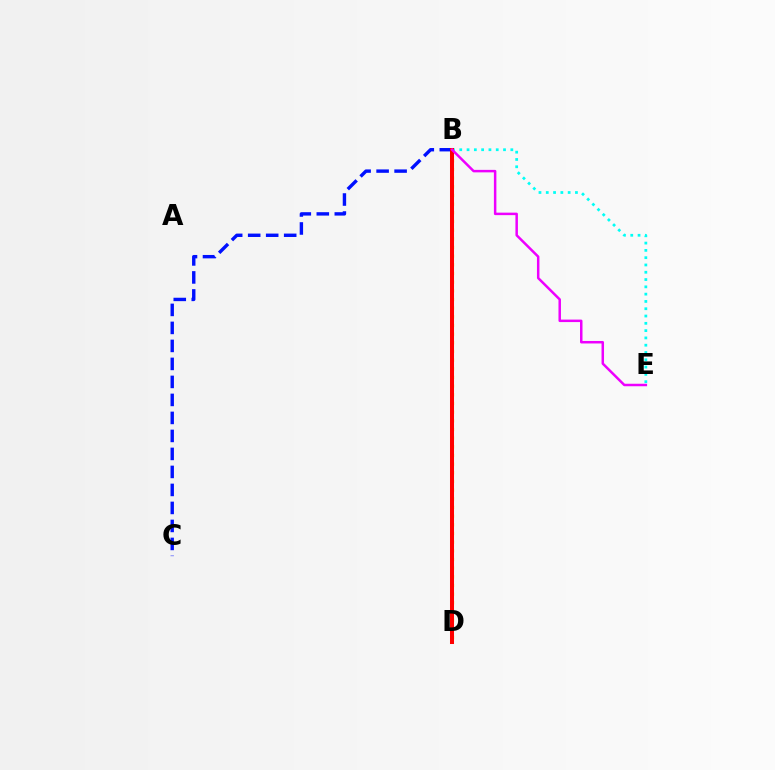{('B', 'E'): [{'color': '#00fff6', 'line_style': 'dotted', 'thickness': 1.98}, {'color': '#ee00ff', 'line_style': 'solid', 'thickness': 1.79}], ('B', 'C'): [{'color': '#0010ff', 'line_style': 'dashed', 'thickness': 2.45}], ('B', 'D'): [{'color': '#08ff00', 'line_style': 'solid', 'thickness': 2.16}, {'color': '#fcf500', 'line_style': 'dotted', 'thickness': 2.35}, {'color': '#ff0000', 'line_style': 'solid', 'thickness': 2.9}]}